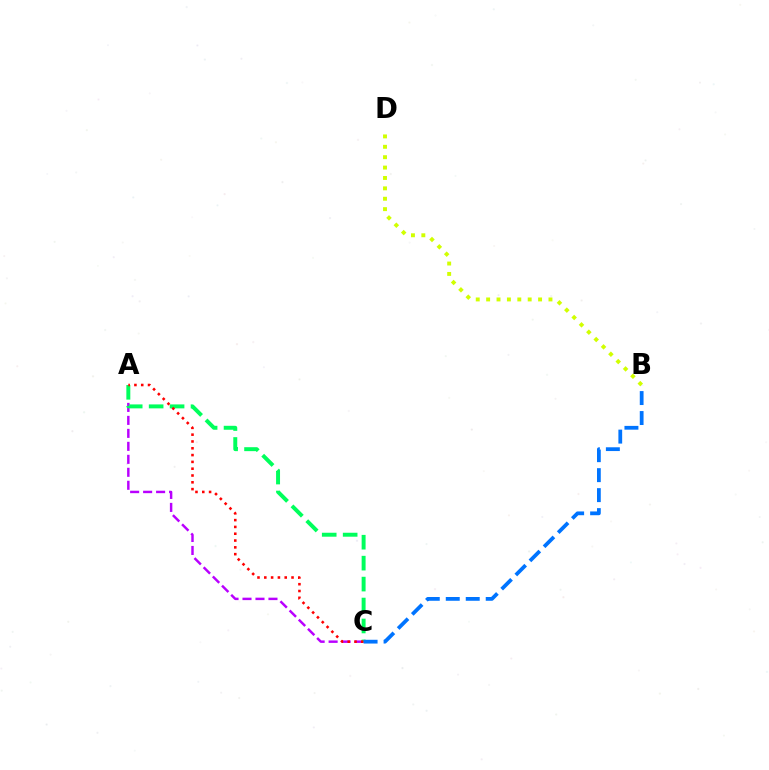{('A', 'C'): [{'color': '#b900ff', 'line_style': 'dashed', 'thickness': 1.76}, {'color': '#00ff5c', 'line_style': 'dashed', 'thickness': 2.84}, {'color': '#ff0000', 'line_style': 'dotted', 'thickness': 1.85}], ('B', 'C'): [{'color': '#0074ff', 'line_style': 'dashed', 'thickness': 2.71}], ('B', 'D'): [{'color': '#d1ff00', 'line_style': 'dotted', 'thickness': 2.82}]}